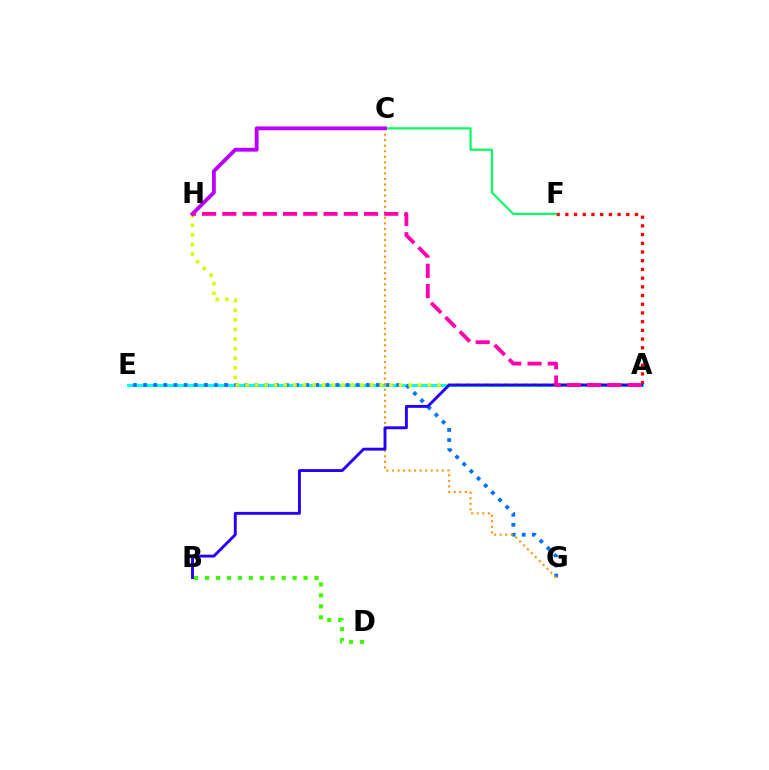{('A', 'F'): [{'color': '#ff0000', 'line_style': 'dotted', 'thickness': 2.37}], ('B', 'D'): [{'color': '#3dff00', 'line_style': 'dotted', 'thickness': 2.97}], ('A', 'E'): [{'color': '#00fff6', 'line_style': 'solid', 'thickness': 2.15}], ('E', 'G'): [{'color': '#0074ff', 'line_style': 'dotted', 'thickness': 2.75}], ('C', 'G'): [{'color': '#ff9400', 'line_style': 'dotted', 'thickness': 1.51}], ('A', 'H'): [{'color': '#d1ff00', 'line_style': 'dotted', 'thickness': 2.61}, {'color': '#ff00ac', 'line_style': 'dashed', 'thickness': 2.75}], ('A', 'B'): [{'color': '#2500ff', 'line_style': 'solid', 'thickness': 2.09}], ('C', 'F'): [{'color': '#00ff5c', 'line_style': 'solid', 'thickness': 1.55}], ('C', 'H'): [{'color': '#b900ff', 'line_style': 'solid', 'thickness': 2.75}]}